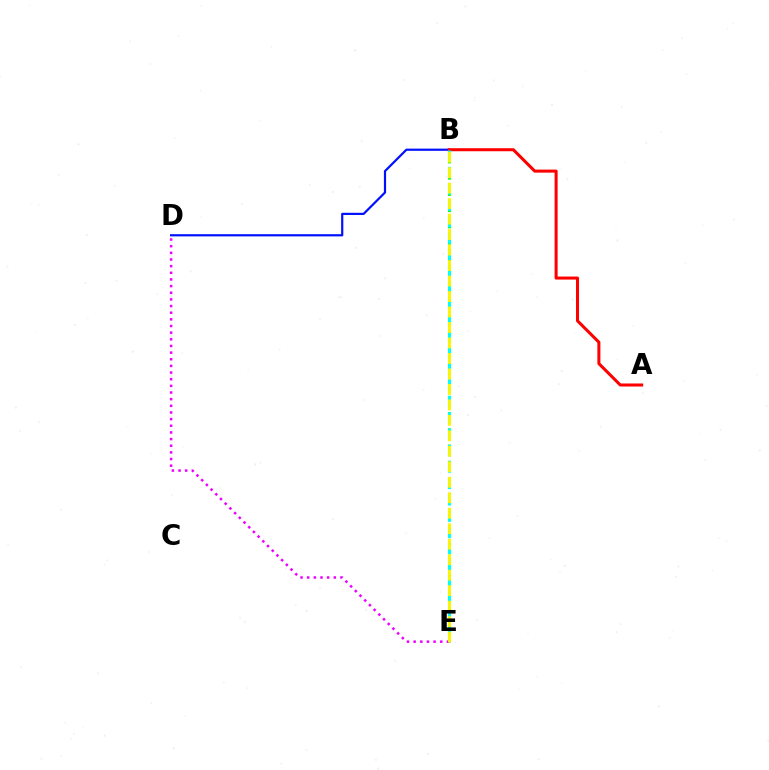{('B', 'D'): [{'color': '#0010ff', 'line_style': 'solid', 'thickness': 1.58}], ('A', 'B'): [{'color': '#ff0000', 'line_style': 'solid', 'thickness': 2.18}], ('B', 'E'): [{'color': '#08ff00', 'line_style': 'dotted', 'thickness': 2.21}, {'color': '#00fff6', 'line_style': 'dashed', 'thickness': 2.22}, {'color': '#fcf500', 'line_style': 'dashed', 'thickness': 2.1}], ('D', 'E'): [{'color': '#ee00ff', 'line_style': 'dotted', 'thickness': 1.81}]}